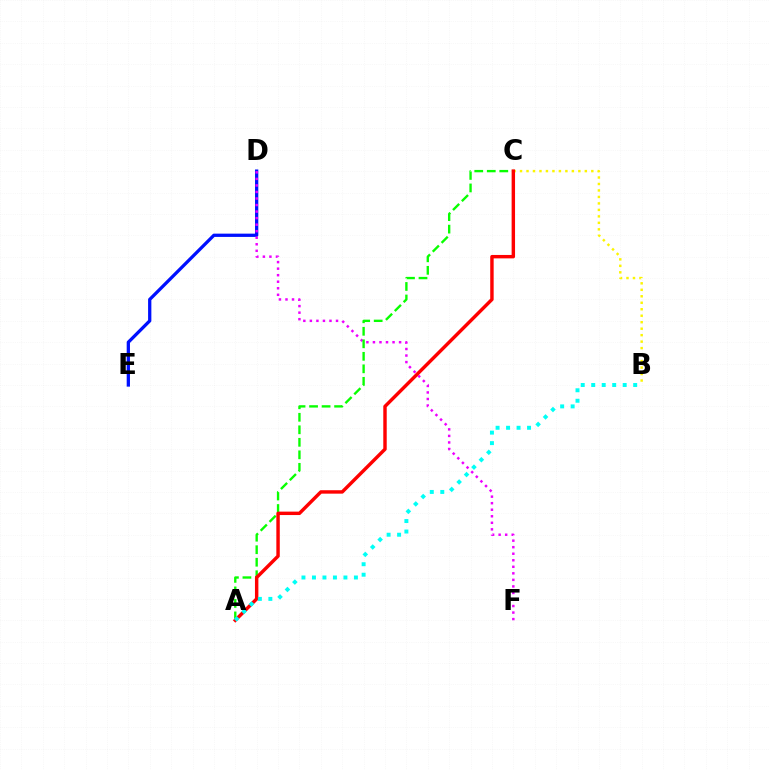{('D', 'E'): [{'color': '#0010ff', 'line_style': 'solid', 'thickness': 2.36}], ('B', 'C'): [{'color': '#fcf500', 'line_style': 'dotted', 'thickness': 1.76}], ('D', 'F'): [{'color': '#ee00ff', 'line_style': 'dotted', 'thickness': 1.78}], ('A', 'C'): [{'color': '#08ff00', 'line_style': 'dashed', 'thickness': 1.7}, {'color': '#ff0000', 'line_style': 'solid', 'thickness': 2.47}], ('A', 'B'): [{'color': '#00fff6', 'line_style': 'dotted', 'thickness': 2.85}]}